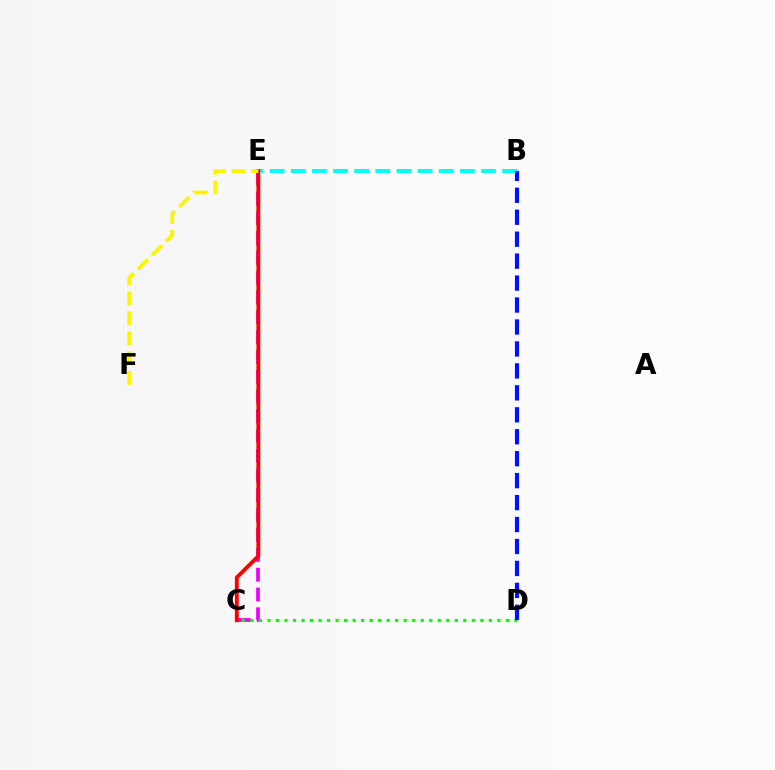{('C', 'E'): [{'color': '#ee00ff', 'line_style': 'dashed', 'thickness': 2.69}, {'color': '#ff0000', 'line_style': 'solid', 'thickness': 2.78}], ('B', 'E'): [{'color': '#00fff6', 'line_style': 'dashed', 'thickness': 2.87}], ('C', 'D'): [{'color': '#08ff00', 'line_style': 'dotted', 'thickness': 2.31}], ('B', 'D'): [{'color': '#0010ff', 'line_style': 'dashed', 'thickness': 2.98}], ('E', 'F'): [{'color': '#fcf500', 'line_style': 'dashed', 'thickness': 2.7}]}